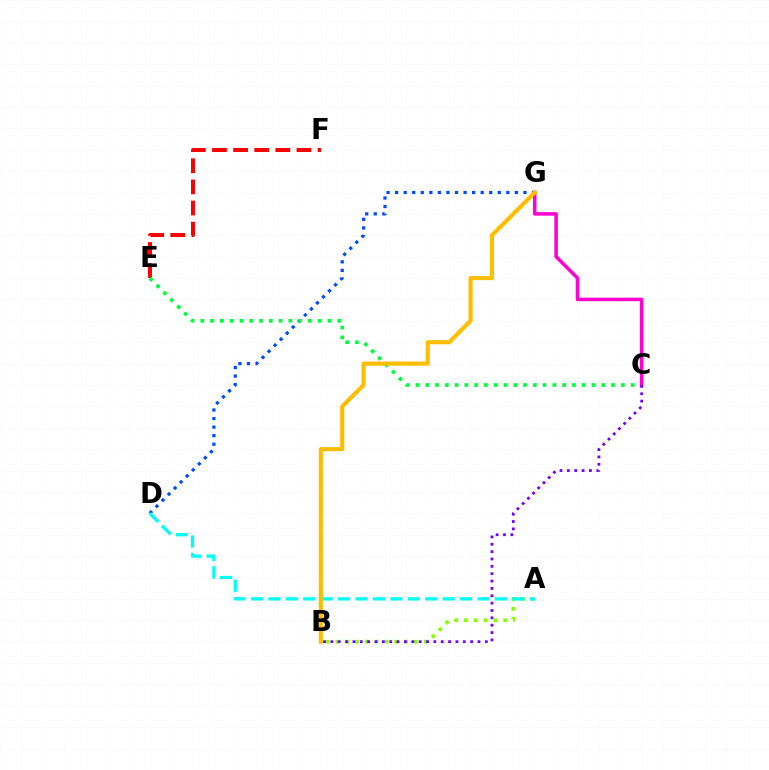{('A', 'B'): [{'color': '#84ff00', 'line_style': 'dotted', 'thickness': 2.67}], ('D', 'G'): [{'color': '#004bff', 'line_style': 'dotted', 'thickness': 2.32}], ('E', 'F'): [{'color': '#ff0000', 'line_style': 'dashed', 'thickness': 2.87}], ('C', 'E'): [{'color': '#00ff39', 'line_style': 'dotted', 'thickness': 2.66}], ('C', 'G'): [{'color': '#ff00cf', 'line_style': 'solid', 'thickness': 2.54}], ('A', 'D'): [{'color': '#00fff6', 'line_style': 'dashed', 'thickness': 2.37}], ('B', 'C'): [{'color': '#7200ff', 'line_style': 'dotted', 'thickness': 2.0}], ('B', 'G'): [{'color': '#ffbd00', 'line_style': 'solid', 'thickness': 2.97}]}